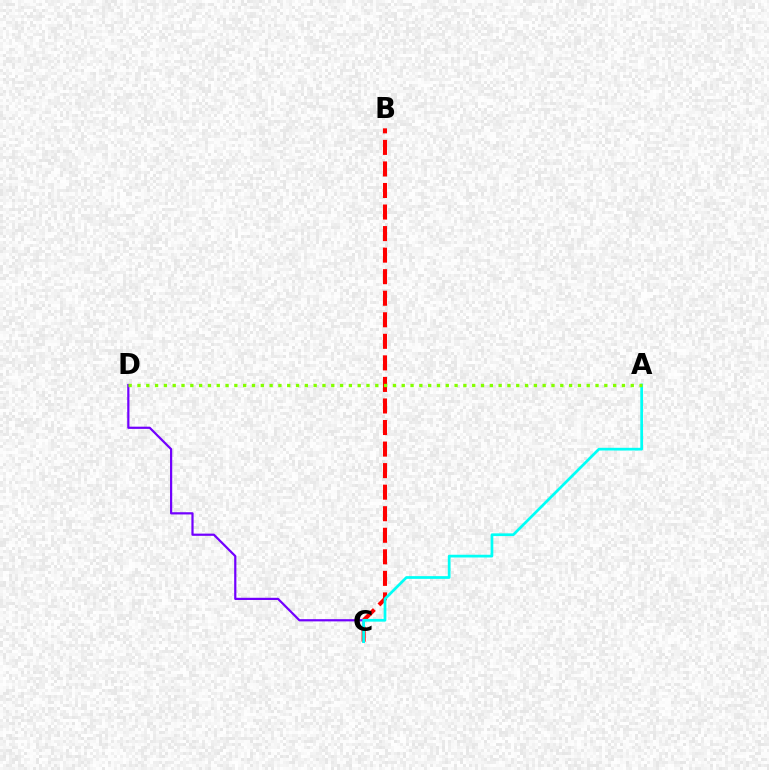{('C', 'D'): [{'color': '#7200ff', 'line_style': 'solid', 'thickness': 1.59}], ('B', 'C'): [{'color': '#ff0000', 'line_style': 'dashed', 'thickness': 2.93}], ('A', 'C'): [{'color': '#00fff6', 'line_style': 'solid', 'thickness': 1.96}], ('A', 'D'): [{'color': '#84ff00', 'line_style': 'dotted', 'thickness': 2.39}]}